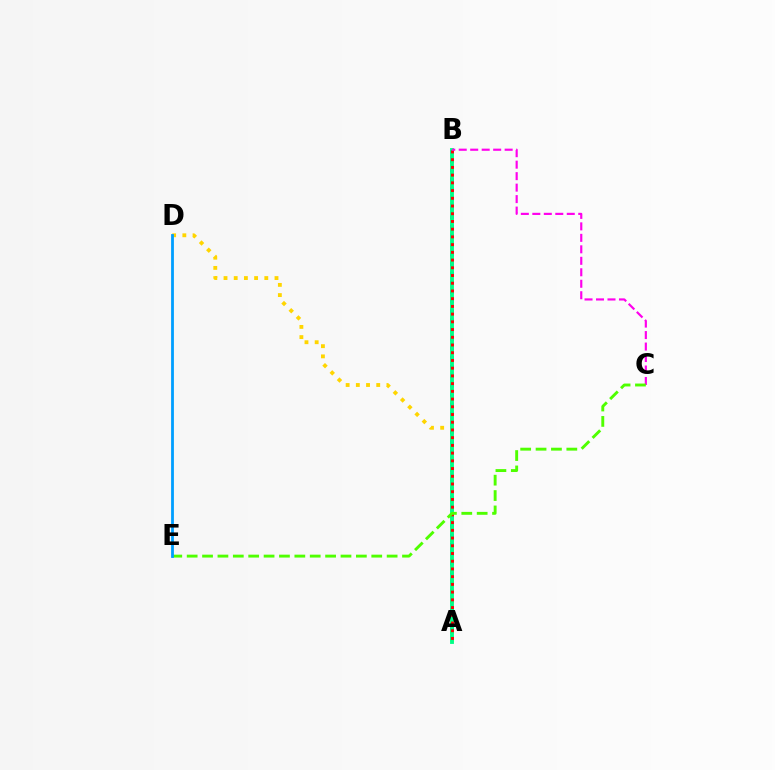{('A', 'B'): [{'color': '#3700ff', 'line_style': 'dotted', 'thickness': 2.54}, {'color': '#00ff86', 'line_style': 'solid', 'thickness': 2.77}, {'color': '#ff0000', 'line_style': 'dotted', 'thickness': 2.1}], ('A', 'D'): [{'color': '#ffd500', 'line_style': 'dotted', 'thickness': 2.77}], ('B', 'C'): [{'color': '#ff00ed', 'line_style': 'dashed', 'thickness': 1.56}], ('C', 'E'): [{'color': '#4fff00', 'line_style': 'dashed', 'thickness': 2.09}], ('D', 'E'): [{'color': '#009eff', 'line_style': 'solid', 'thickness': 2.01}]}